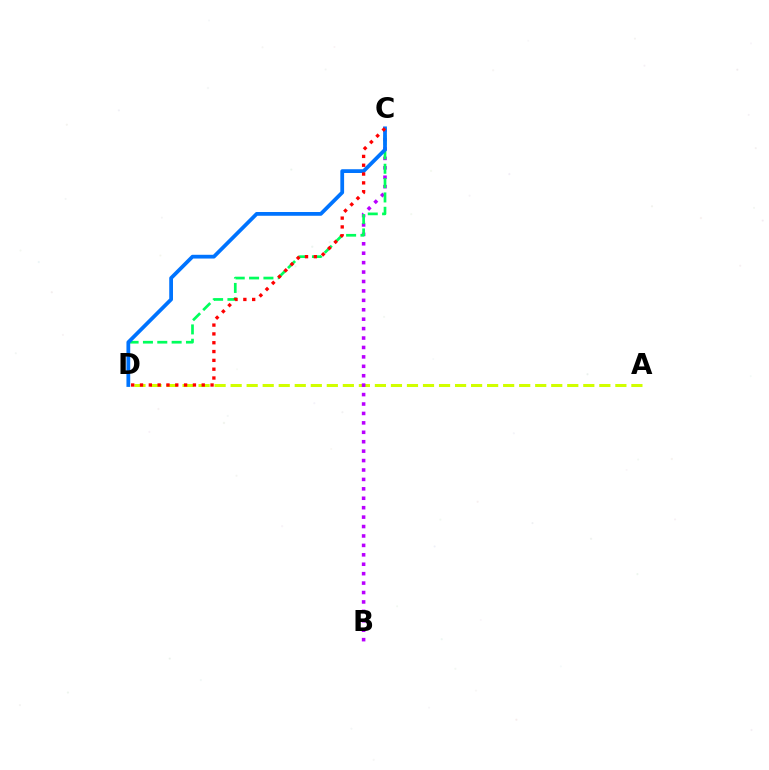{('A', 'D'): [{'color': '#d1ff00', 'line_style': 'dashed', 'thickness': 2.18}], ('B', 'C'): [{'color': '#b900ff', 'line_style': 'dotted', 'thickness': 2.56}], ('C', 'D'): [{'color': '#00ff5c', 'line_style': 'dashed', 'thickness': 1.95}, {'color': '#0074ff', 'line_style': 'solid', 'thickness': 2.71}, {'color': '#ff0000', 'line_style': 'dotted', 'thickness': 2.4}]}